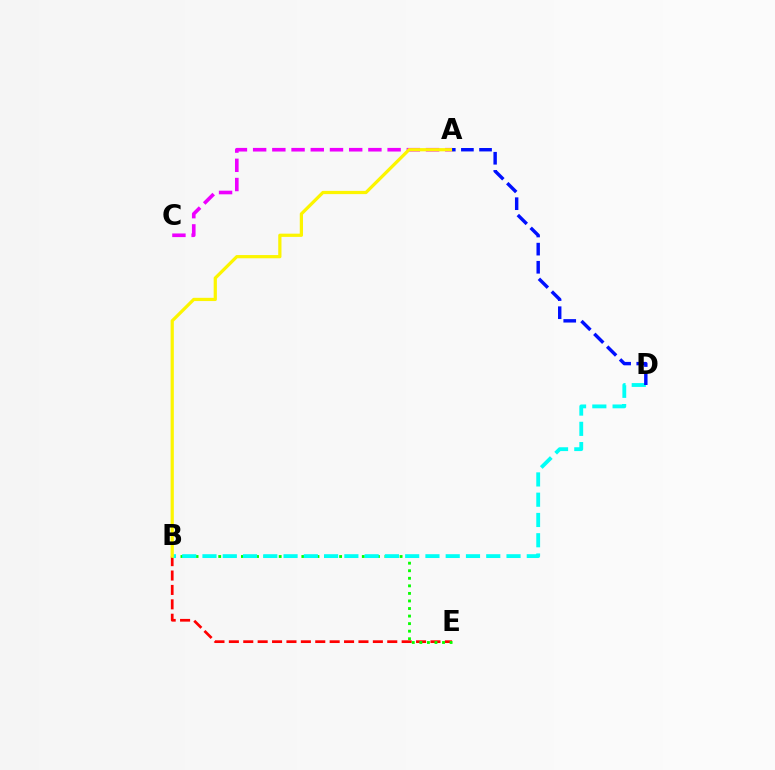{('B', 'E'): [{'color': '#ff0000', 'line_style': 'dashed', 'thickness': 1.96}, {'color': '#08ff00', 'line_style': 'dotted', 'thickness': 2.05}], ('A', 'C'): [{'color': '#ee00ff', 'line_style': 'dashed', 'thickness': 2.61}], ('B', 'D'): [{'color': '#00fff6', 'line_style': 'dashed', 'thickness': 2.75}], ('A', 'B'): [{'color': '#fcf500', 'line_style': 'solid', 'thickness': 2.33}], ('A', 'D'): [{'color': '#0010ff', 'line_style': 'dashed', 'thickness': 2.46}]}